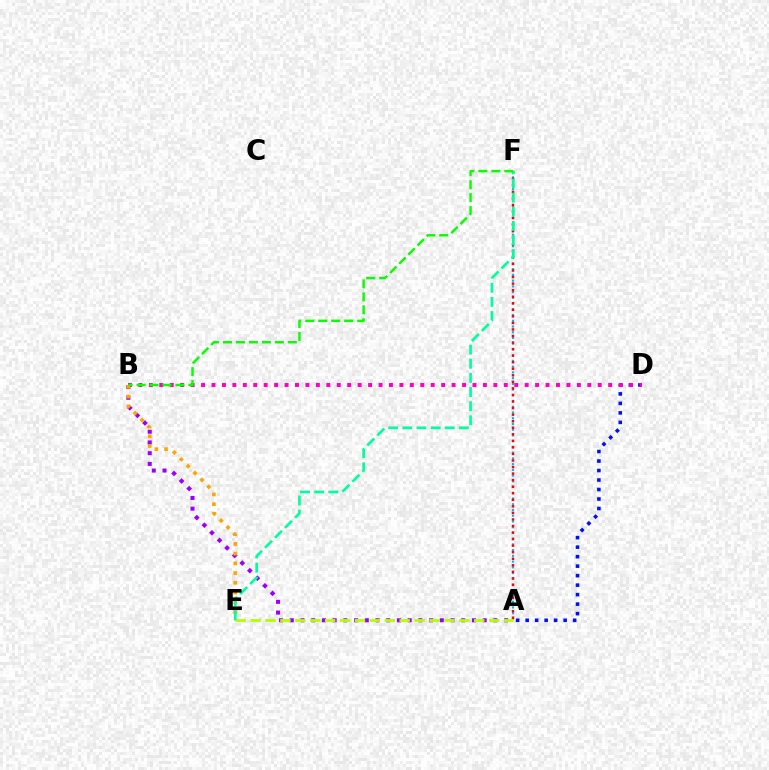{('A', 'F'): [{'color': '#00b5ff', 'line_style': 'dotted', 'thickness': 1.56}, {'color': '#ff0000', 'line_style': 'dotted', 'thickness': 1.78}], ('A', 'D'): [{'color': '#0010ff', 'line_style': 'dotted', 'thickness': 2.58}], ('A', 'B'): [{'color': '#9b00ff', 'line_style': 'dotted', 'thickness': 2.91}], ('B', 'D'): [{'color': '#ff00bd', 'line_style': 'dotted', 'thickness': 2.84}], ('B', 'E'): [{'color': '#ffa500', 'line_style': 'dotted', 'thickness': 2.64}], ('A', 'E'): [{'color': '#b3ff00', 'line_style': 'dashed', 'thickness': 2.03}], ('E', 'F'): [{'color': '#00ff9d', 'line_style': 'dashed', 'thickness': 1.92}], ('B', 'F'): [{'color': '#08ff00', 'line_style': 'dashed', 'thickness': 1.76}]}